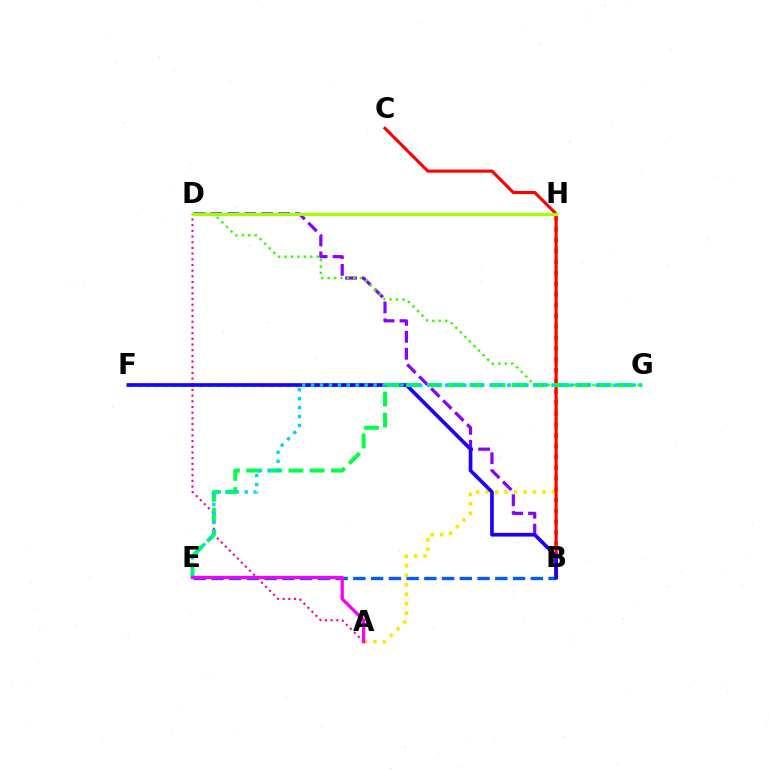{('B', 'E'): [{'color': '#005dff', 'line_style': 'dashed', 'thickness': 2.41}], ('B', 'D'): [{'color': '#8a00ff', 'line_style': 'dashed', 'thickness': 2.3}], ('A', 'H'): [{'color': '#ffe600', 'line_style': 'dotted', 'thickness': 2.58}], ('B', 'H'): [{'color': '#ff7000', 'line_style': 'dotted', 'thickness': 2.94}], ('D', 'G'): [{'color': '#31ff00', 'line_style': 'dotted', 'thickness': 1.75}], ('A', 'D'): [{'color': '#ff0088', 'line_style': 'dotted', 'thickness': 1.54}], ('B', 'C'): [{'color': '#ff0000', 'line_style': 'solid', 'thickness': 2.24}], ('F', 'G'): [{'color': '#00ffbb', 'line_style': 'dotted', 'thickness': 2.39}], ('B', 'F'): [{'color': '#1900ff', 'line_style': 'solid', 'thickness': 2.65}], ('E', 'G'): [{'color': '#00ff45', 'line_style': 'dashed', 'thickness': 2.88}, {'color': '#00d3ff', 'line_style': 'dotted', 'thickness': 2.43}], ('D', 'H'): [{'color': '#a2ff00', 'line_style': 'solid', 'thickness': 2.24}], ('A', 'E'): [{'color': '#fa00f9', 'line_style': 'solid', 'thickness': 2.34}]}